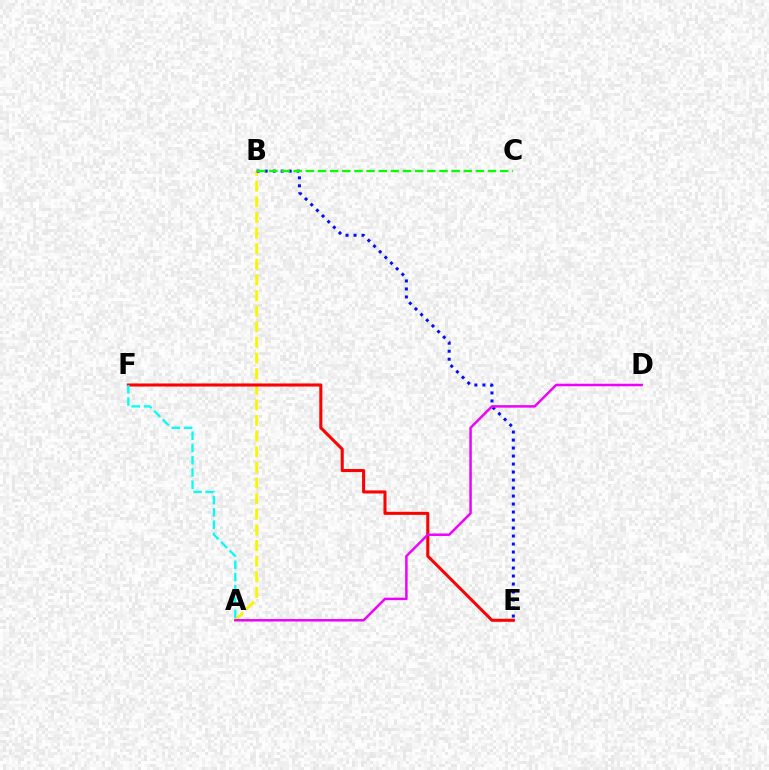{('A', 'B'): [{'color': '#fcf500', 'line_style': 'dashed', 'thickness': 2.12}], ('E', 'F'): [{'color': '#ff0000', 'line_style': 'solid', 'thickness': 2.21}], ('B', 'E'): [{'color': '#0010ff', 'line_style': 'dotted', 'thickness': 2.17}], ('A', 'F'): [{'color': '#00fff6', 'line_style': 'dashed', 'thickness': 1.67}], ('B', 'C'): [{'color': '#08ff00', 'line_style': 'dashed', 'thickness': 1.65}], ('A', 'D'): [{'color': '#ee00ff', 'line_style': 'solid', 'thickness': 1.79}]}